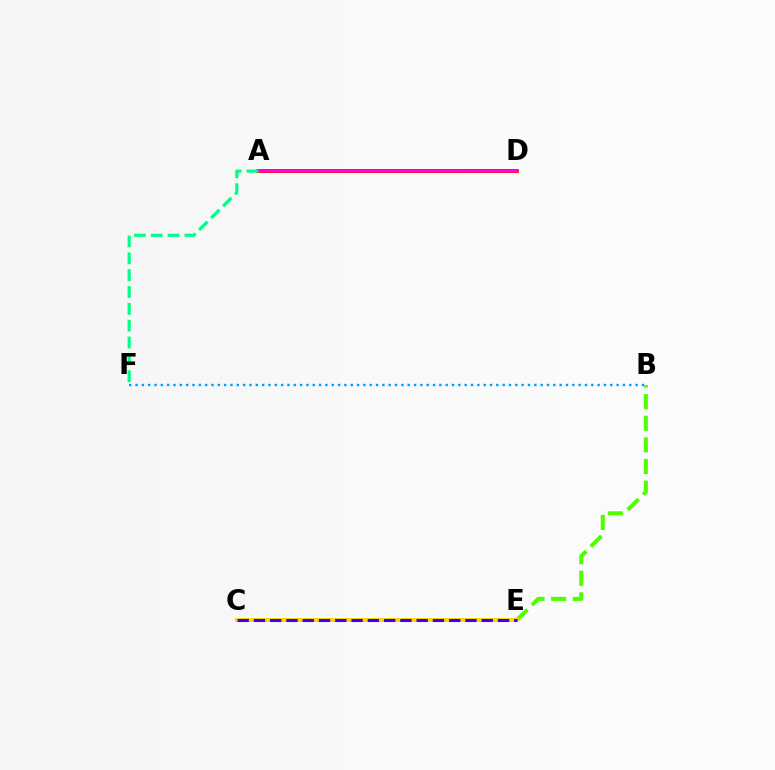{('A', 'D'): [{'color': '#ff0000', 'line_style': 'solid', 'thickness': 2.73}, {'color': '#ff00ed', 'line_style': 'solid', 'thickness': 1.71}], ('B', 'E'): [{'color': '#4fff00', 'line_style': 'dashed', 'thickness': 2.94}], ('C', 'E'): [{'color': '#ffd500', 'line_style': 'solid', 'thickness': 2.8}, {'color': '#3700ff', 'line_style': 'dashed', 'thickness': 2.21}], ('B', 'F'): [{'color': '#009eff', 'line_style': 'dotted', 'thickness': 1.72}], ('A', 'F'): [{'color': '#00ff86', 'line_style': 'dashed', 'thickness': 2.29}]}